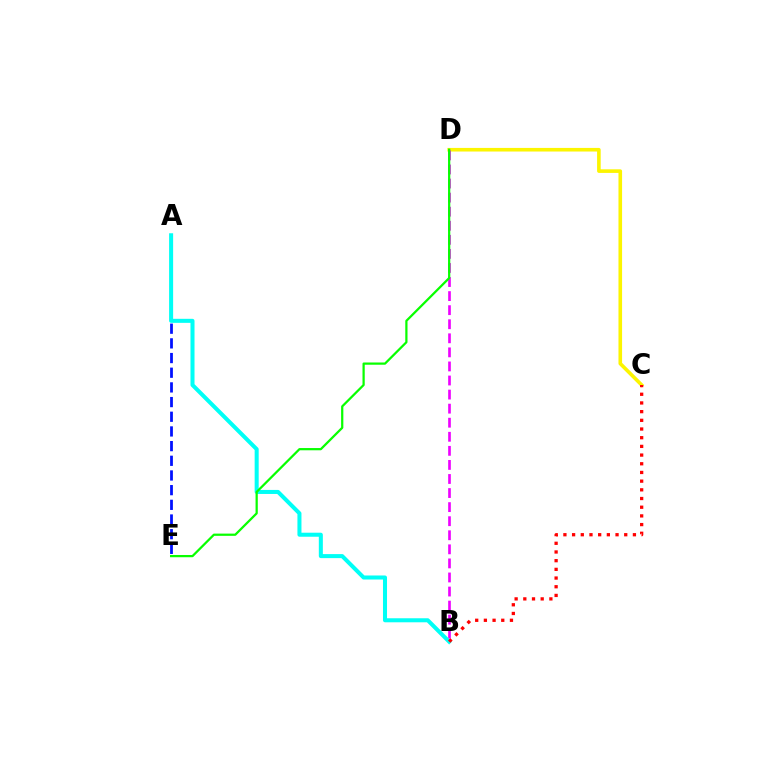{('C', 'D'): [{'color': '#fcf500', 'line_style': 'solid', 'thickness': 2.6}], ('A', 'E'): [{'color': '#0010ff', 'line_style': 'dashed', 'thickness': 1.99}], ('B', 'D'): [{'color': '#ee00ff', 'line_style': 'dashed', 'thickness': 1.91}], ('A', 'B'): [{'color': '#00fff6', 'line_style': 'solid', 'thickness': 2.9}], ('D', 'E'): [{'color': '#08ff00', 'line_style': 'solid', 'thickness': 1.61}], ('B', 'C'): [{'color': '#ff0000', 'line_style': 'dotted', 'thickness': 2.36}]}